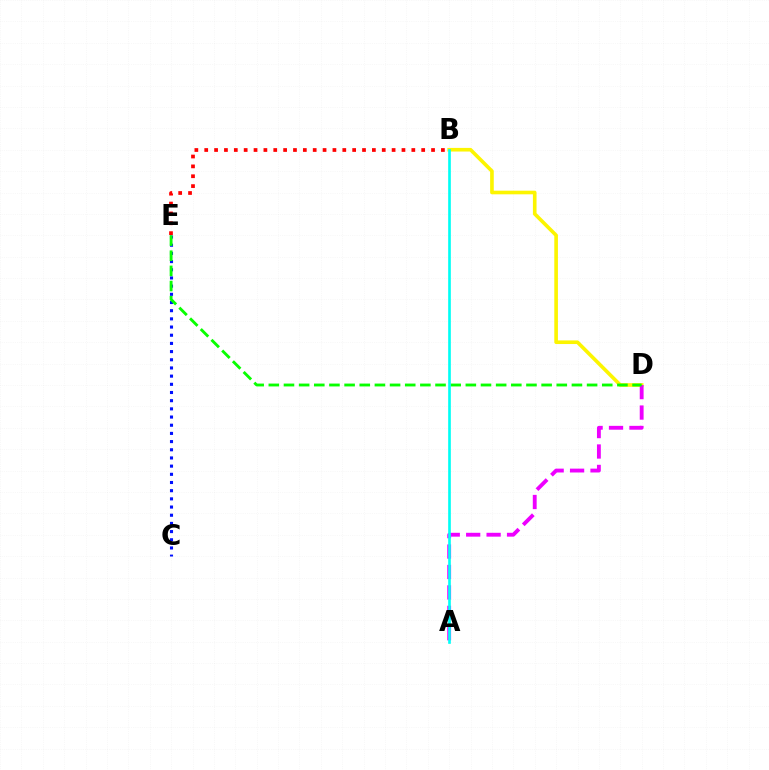{('B', 'D'): [{'color': '#fcf500', 'line_style': 'solid', 'thickness': 2.61}], ('C', 'E'): [{'color': '#0010ff', 'line_style': 'dotted', 'thickness': 2.22}], ('B', 'E'): [{'color': '#ff0000', 'line_style': 'dotted', 'thickness': 2.68}], ('A', 'D'): [{'color': '#ee00ff', 'line_style': 'dashed', 'thickness': 2.78}], ('D', 'E'): [{'color': '#08ff00', 'line_style': 'dashed', 'thickness': 2.06}], ('A', 'B'): [{'color': '#00fff6', 'line_style': 'solid', 'thickness': 1.91}]}